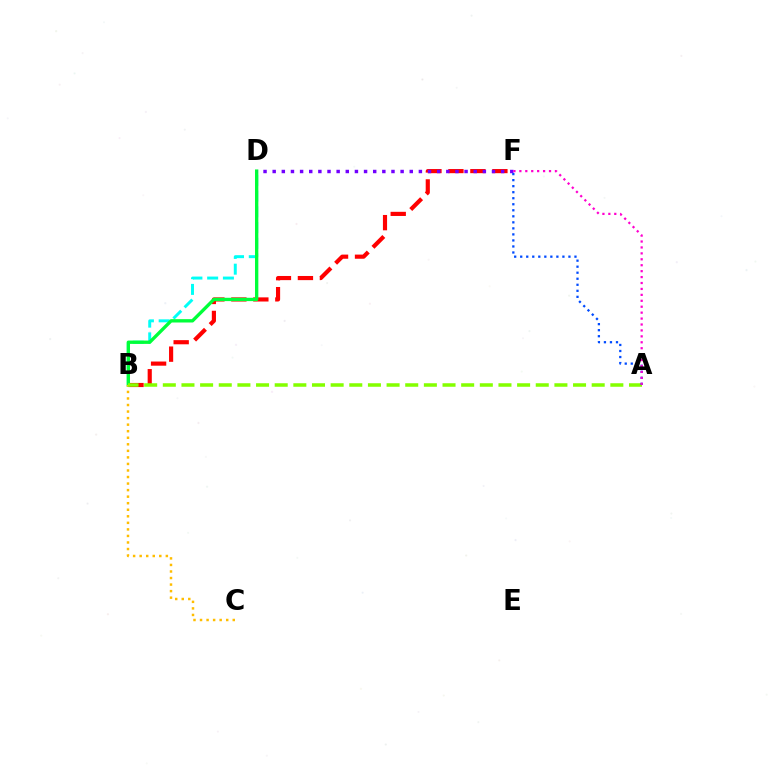{('B', 'F'): [{'color': '#ff0000', 'line_style': 'dashed', 'thickness': 2.99}], ('B', 'D'): [{'color': '#00fff6', 'line_style': 'dashed', 'thickness': 2.14}, {'color': '#00ff39', 'line_style': 'solid', 'thickness': 2.4}], ('B', 'C'): [{'color': '#ffbd00', 'line_style': 'dotted', 'thickness': 1.78}], ('D', 'F'): [{'color': '#7200ff', 'line_style': 'dotted', 'thickness': 2.48}], ('A', 'B'): [{'color': '#84ff00', 'line_style': 'dashed', 'thickness': 2.53}], ('A', 'F'): [{'color': '#004bff', 'line_style': 'dotted', 'thickness': 1.64}, {'color': '#ff00cf', 'line_style': 'dotted', 'thickness': 1.61}]}